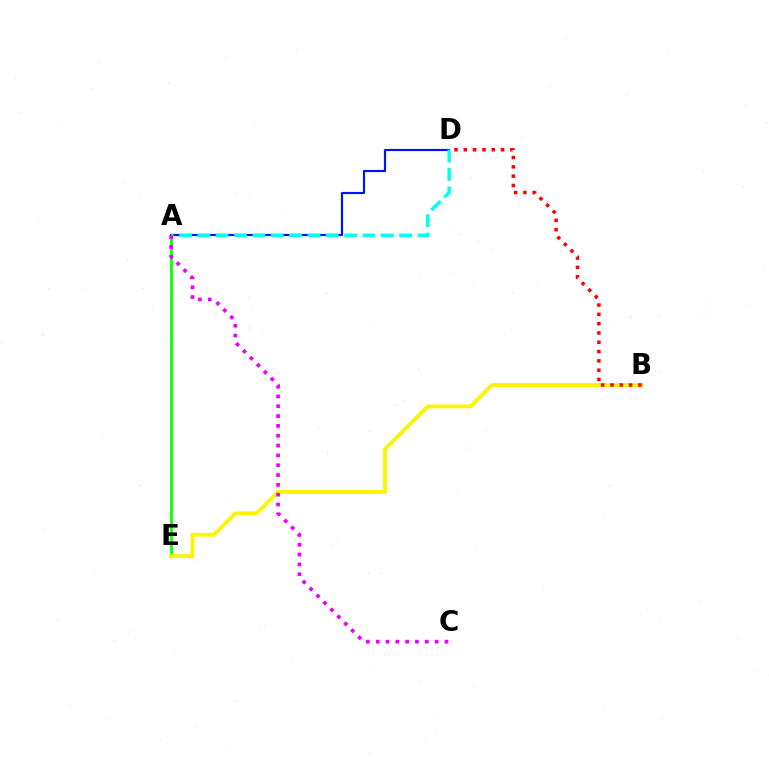{('A', 'E'): [{'color': '#08ff00', 'line_style': 'solid', 'thickness': 1.95}], ('B', 'E'): [{'color': '#fcf500', 'line_style': 'solid', 'thickness': 2.76}], ('A', 'D'): [{'color': '#0010ff', 'line_style': 'solid', 'thickness': 1.55}, {'color': '#00fff6', 'line_style': 'dashed', 'thickness': 2.49}], ('A', 'C'): [{'color': '#ee00ff', 'line_style': 'dotted', 'thickness': 2.67}], ('B', 'D'): [{'color': '#ff0000', 'line_style': 'dotted', 'thickness': 2.53}]}